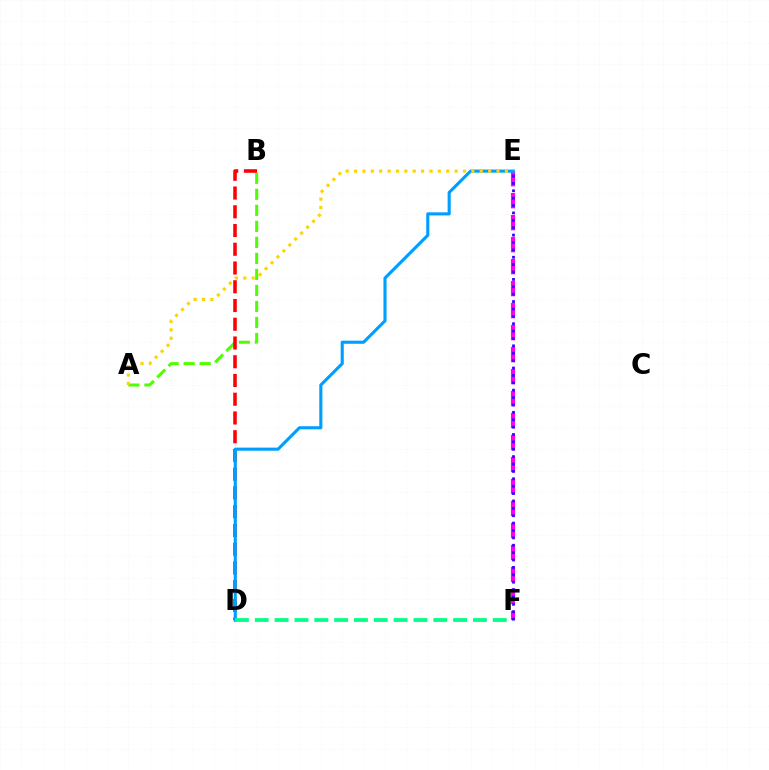{('A', 'B'): [{'color': '#4fff00', 'line_style': 'dashed', 'thickness': 2.18}], ('E', 'F'): [{'color': '#ff00ed', 'line_style': 'dashed', 'thickness': 2.99}, {'color': '#3700ff', 'line_style': 'dotted', 'thickness': 2.01}], ('B', 'D'): [{'color': '#ff0000', 'line_style': 'dashed', 'thickness': 2.55}], ('D', 'E'): [{'color': '#009eff', 'line_style': 'solid', 'thickness': 2.24}], ('A', 'E'): [{'color': '#ffd500', 'line_style': 'dotted', 'thickness': 2.28}], ('D', 'F'): [{'color': '#00ff86', 'line_style': 'dashed', 'thickness': 2.69}]}